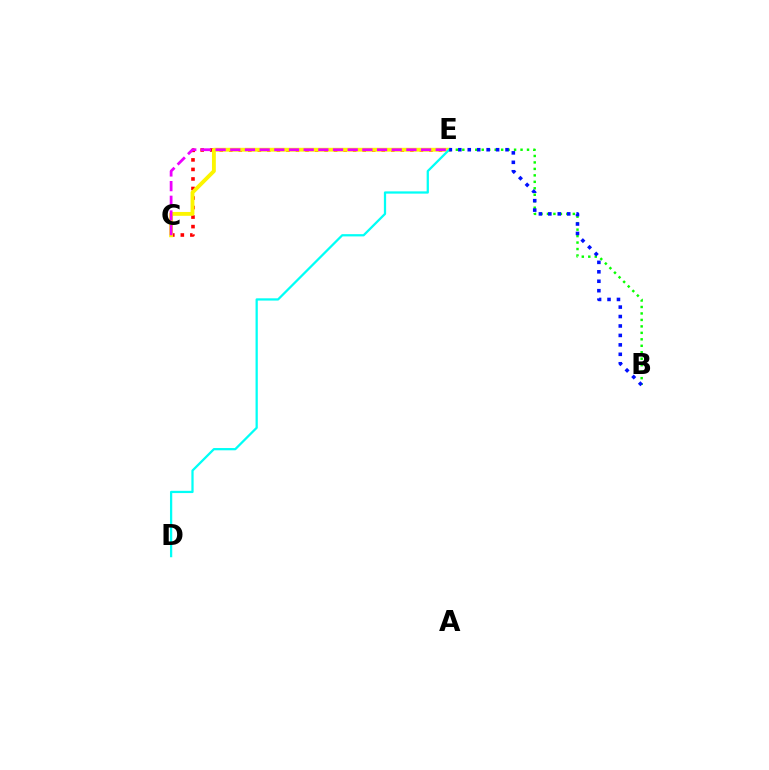{('B', 'E'): [{'color': '#08ff00', 'line_style': 'dotted', 'thickness': 1.76}, {'color': '#0010ff', 'line_style': 'dotted', 'thickness': 2.57}], ('C', 'E'): [{'color': '#ff0000', 'line_style': 'dotted', 'thickness': 2.59}, {'color': '#fcf500', 'line_style': 'solid', 'thickness': 2.78}, {'color': '#ee00ff', 'line_style': 'dashed', 'thickness': 1.99}], ('D', 'E'): [{'color': '#00fff6', 'line_style': 'solid', 'thickness': 1.63}]}